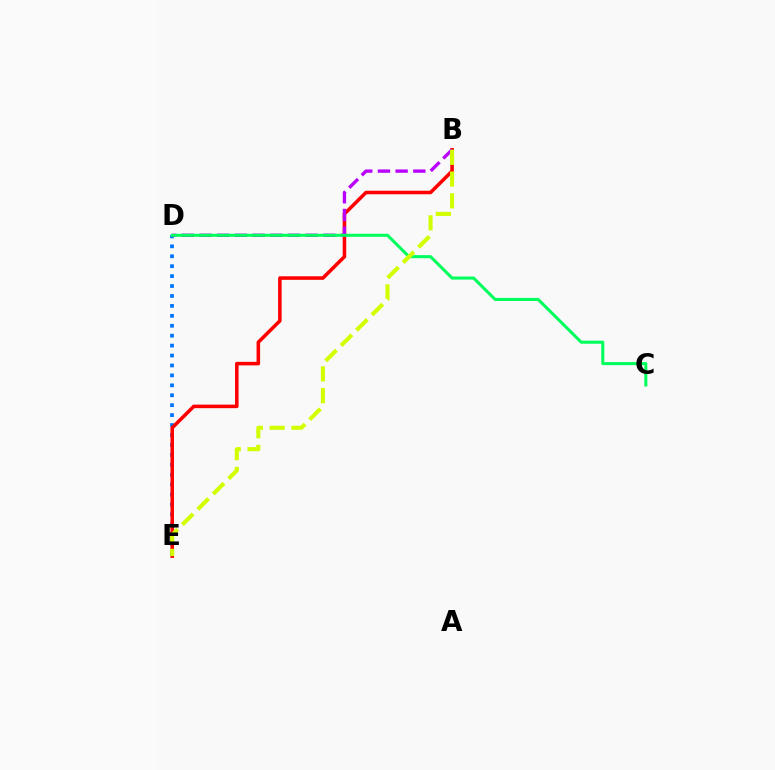{('D', 'E'): [{'color': '#0074ff', 'line_style': 'dotted', 'thickness': 2.7}], ('B', 'E'): [{'color': '#ff0000', 'line_style': 'solid', 'thickness': 2.55}, {'color': '#d1ff00', 'line_style': 'dashed', 'thickness': 2.96}], ('B', 'D'): [{'color': '#b900ff', 'line_style': 'dashed', 'thickness': 2.4}], ('C', 'D'): [{'color': '#00ff5c', 'line_style': 'solid', 'thickness': 2.19}]}